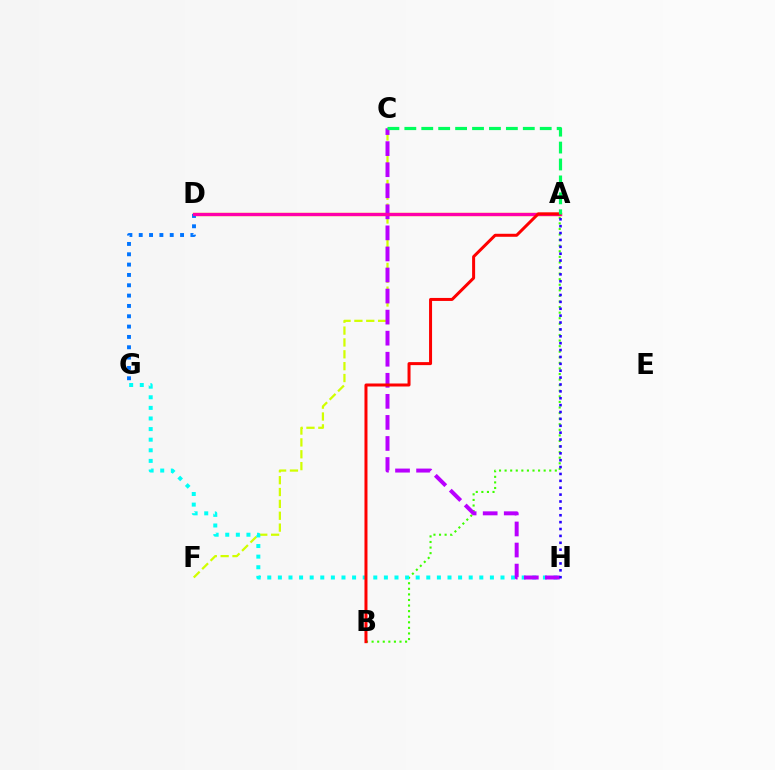{('A', 'D'): [{'color': '#ff9400', 'line_style': 'solid', 'thickness': 2.45}, {'color': '#ff00ac', 'line_style': 'solid', 'thickness': 2.28}], ('C', 'F'): [{'color': '#d1ff00', 'line_style': 'dashed', 'thickness': 1.61}], ('A', 'B'): [{'color': '#3dff00', 'line_style': 'dotted', 'thickness': 1.52}, {'color': '#ff0000', 'line_style': 'solid', 'thickness': 2.16}], ('G', 'H'): [{'color': '#00fff6', 'line_style': 'dotted', 'thickness': 2.88}], ('D', 'G'): [{'color': '#0074ff', 'line_style': 'dotted', 'thickness': 2.81}], ('C', 'H'): [{'color': '#b900ff', 'line_style': 'dashed', 'thickness': 2.86}], ('A', 'C'): [{'color': '#00ff5c', 'line_style': 'dashed', 'thickness': 2.3}], ('A', 'H'): [{'color': '#2500ff', 'line_style': 'dotted', 'thickness': 1.87}]}